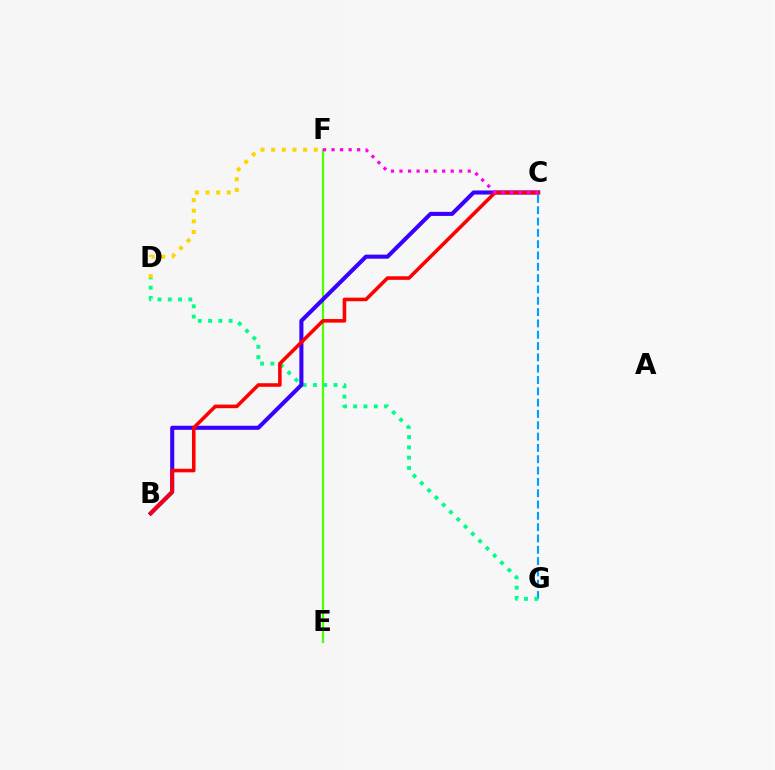{('E', 'F'): [{'color': '#4fff00', 'line_style': 'solid', 'thickness': 1.58}], ('C', 'G'): [{'color': '#009eff', 'line_style': 'dashed', 'thickness': 1.54}], ('D', 'G'): [{'color': '#00ff86', 'line_style': 'dotted', 'thickness': 2.79}], ('B', 'C'): [{'color': '#3700ff', 'line_style': 'solid', 'thickness': 2.94}, {'color': '#ff0000', 'line_style': 'solid', 'thickness': 2.57}], ('D', 'F'): [{'color': '#ffd500', 'line_style': 'dotted', 'thickness': 2.89}], ('C', 'F'): [{'color': '#ff00ed', 'line_style': 'dotted', 'thickness': 2.32}]}